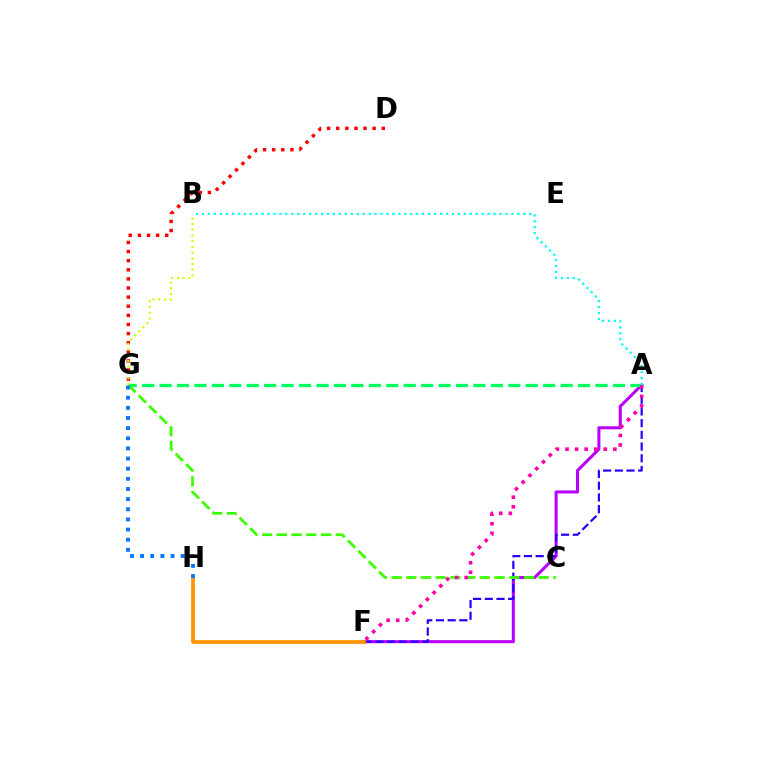{('A', 'F'): [{'color': '#b900ff', 'line_style': 'solid', 'thickness': 2.2}, {'color': '#2500ff', 'line_style': 'dashed', 'thickness': 1.59}, {'color': '#ff00ac', 'line_style': 'dotted', 'thickness': 2.6}], ('C', 'G'): [{'color': '#3dff00', 'line_style': 'dashed', 'thickness': 2.0}], ('F', 'H'): [{'color': '#ff9400', 'line_style': 'solid', 'thickness': 2.68}], ('A', 'G'): [{'color': '#00ff5c', 'line_style': 'dashed', 'thickness': 2.37}], ('D', 'G'): [{'color': '#ff0000', 'line_style': 'dotted', 'thickness': 2.48}], ('G', 'H'): [{'color': '#0074ff', 'line_style': 'dotted', 'thickness': 2.76}], ('A', 'B'): [{'color': '#00fff6', 'line_style': 'dotted', 'thickness': 1.62}], ('B', 'G'): [{'color': '#d1ff00', 'line_style': 'dotted', 'thickness': 1.55}]}